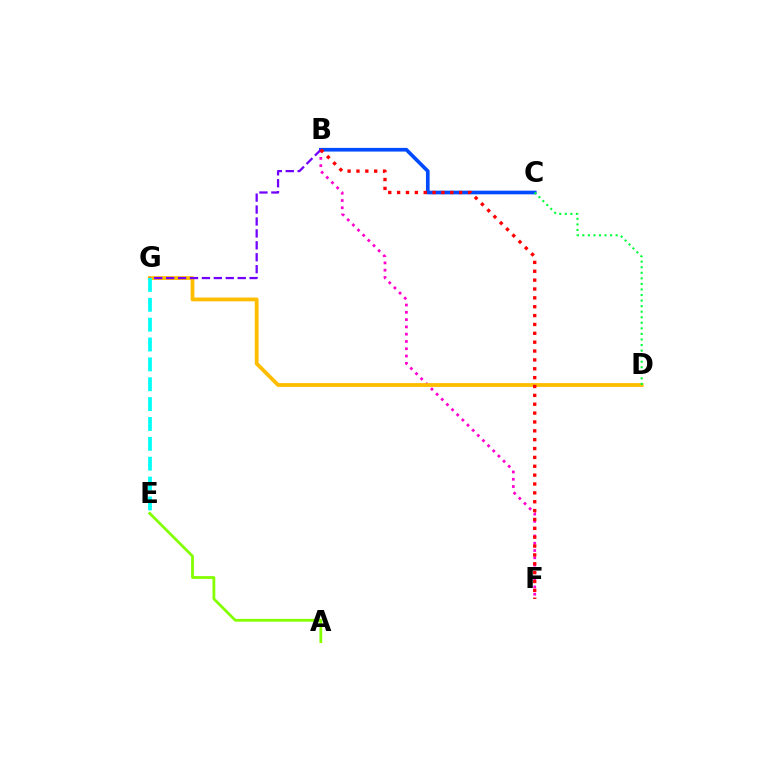{('B', 'F'): [{'color': '#ff00cf', 'line_style': 'dotted', 'thickness': 1.98}, {'color': '#ff0000', 'line_style': 'dotted', 'thickness': 2.41}], ('A', 'E'): [{'color': '#84ff00', 'line_style': 'solid', 'thickness': 2.0}], ('D', 'G'): [{'color': '#ffbd00', 'line_style': 'solid', 'thickness': 2.73}], ('B', 'C'): [{'color': '#004bff', 'line_style': 'solid', 'thickness': 2.64}], ('C', 'D'): [{'color': '#00ff39', 'line_style': 'dotted', 'thickness': 1.51}], ('B', 'G'): [{'color': '#7200ff', 'line_style': 'dashed', 'thickness': 1.62}], ('E', 'G'): [{'color': '#00fff6', 'line_style': 'dashed', 'thickness': 2.7}]}